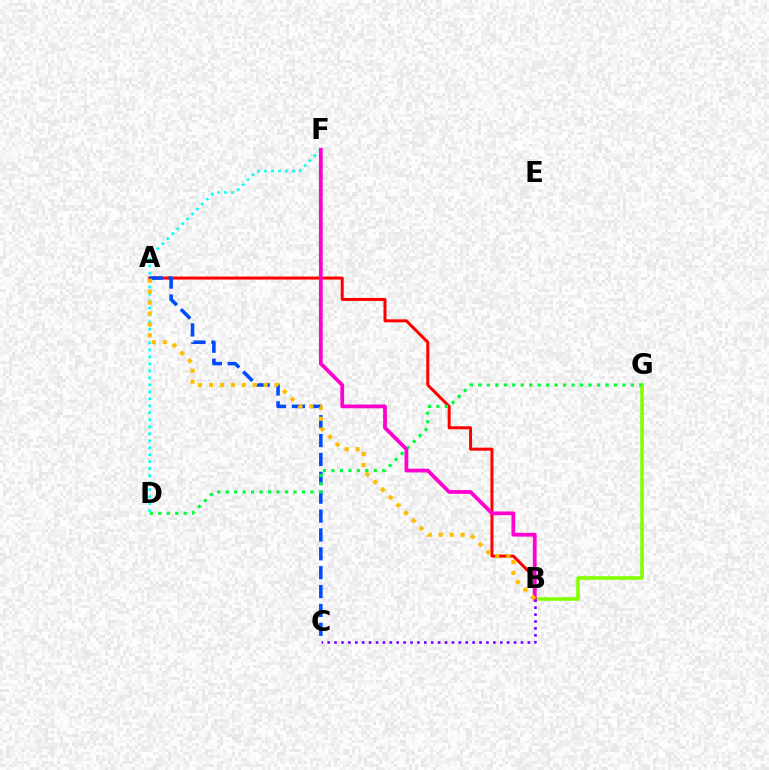{('D', 'F'): [{'color': '#00fff6', 'line_style': 'dotted', 'thickness': 1.9}], ('B', 'G'): [{'color': '#84ff00', 'line_style': 'solid', 'thickness': 2.58}], ('A', 'B'): [{'color': '#ff0000', 'line_style': 'solid', 'thickness': 2.16}, {'color': '#ffbd00', 'line_style': 'dotted', 'thickness': 2.97}], ('B', 'C'): [{'color': '#7200ff', 'line_style': 'dotted', 'thickness': 1.88}], ('A', 'C'): [{'color': '#004bff', 'line_style': 'dashed', 'thickness': 2.56}], ('D', 'G'): [{'color': '#00ff39', 'line_style': 'dotted', 'thickness': 2.3}], ('B', 'F'): [{'color': '#ff00cf', 'line_style': 'solid', 'thickness': 2.71}]}